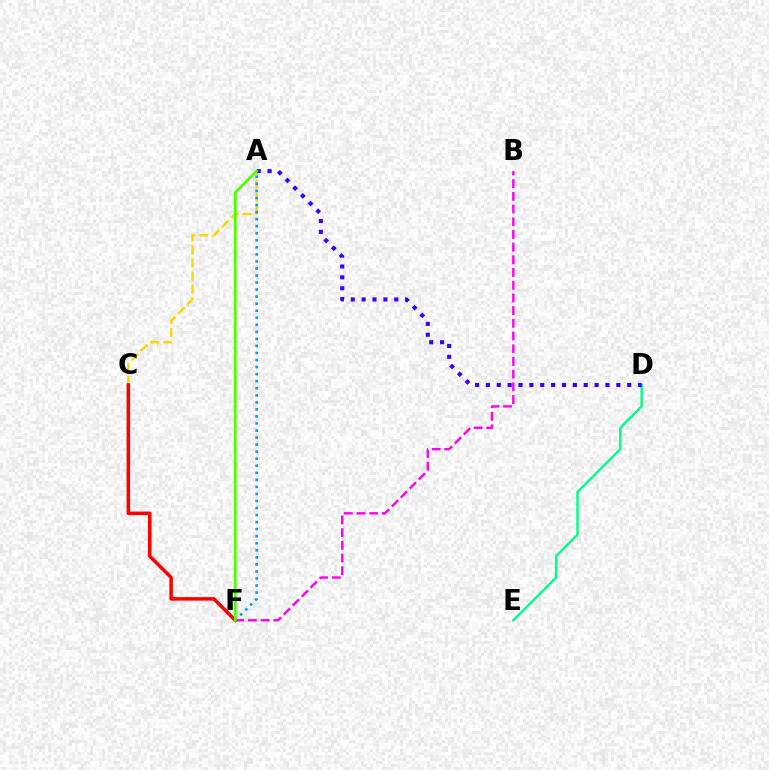{('A', 'C'): [{'color': '#ffd500', 'line_style': 'dashed', 'thickness': 1.77}], ('D', 'E'): [{'color': '#00ff86', 'line_style': 'solid', 'thickness': 1.73}], ('A', 'D'): [{'color': '#3700ff', 'line_style': 'dotted', 'thickness': 2.95}], ('B', 'F'): [{'color': '#ff00ed', 'line_style': 'dashed', 'thickness': 1.72}], ('A', 'F'): [{'color': '#009eff', 'line_style': 'dotted', 'thickness': 1.91}, {'color': '#4fff00', 'line_style': 'solid', 'thickness': 2.0}], ('C', 'F'): [{'color': '#ff0000', 'line_style': 'solid', 'thickness': 2.53}]}